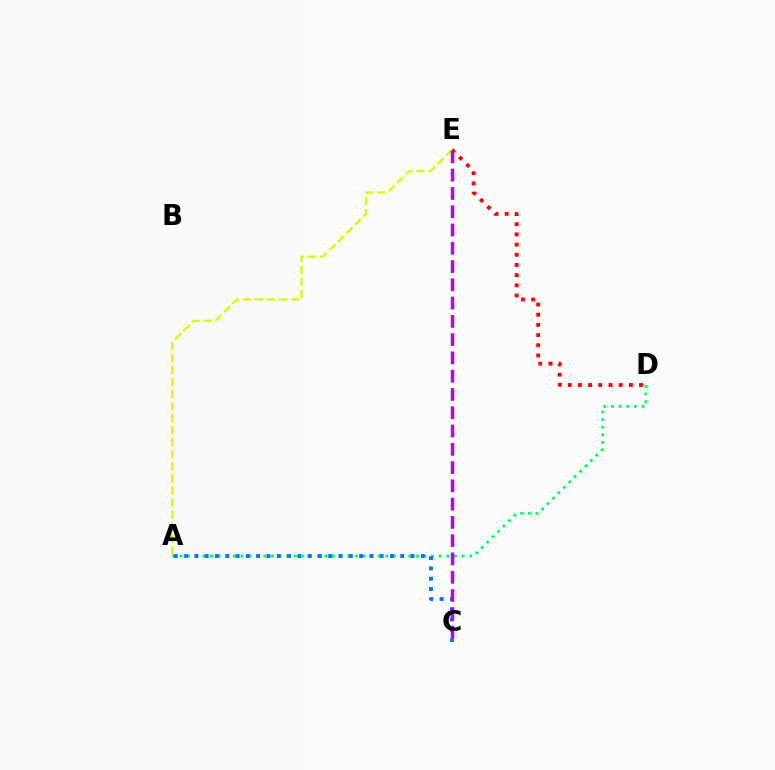{('D', 'E'): [{'color': '#ff0000', 'line_style': 'dotted', 'thickness': 2.77}], ('A', 'D'): [{'color': '#00ff5c', 'line_style': 'dotted', 'thickness': 2.07}], ('A', 'E'): [{'color': '#d1ff00', 'line_style': 'dashed', 'thickness': 1.63}], ('A', 'C'): [{'color': '#0074ff', 'line_style': 'dotted', 'thickness': 2.8}], ('C', 'E'): [{'color': '#b900ff', 'line_style': 'dashed', 'thickness': 2.48}]}